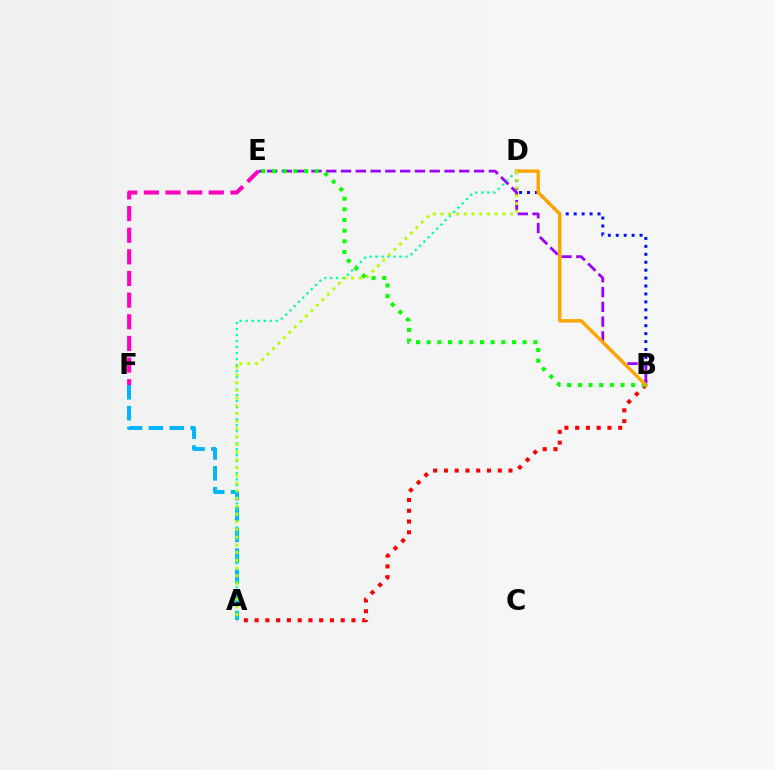{('B', 'D'): [{'color': '#0010ff', 'line_style': 'dotted', 'thickness': 2.15}, {'color': '#ffa500', 'line_style': 'solid', 'thickness': 2.46}], ('A', 'B'): [{'color': '#ff0000', 'line_style': 'dotted', 'thickness': 2.92}], ('A', 'F'): [{'color': '#00b5ff', 'line_style': 'dashed', 'thickness': 2.84}], ('E', 'F'): [{'color': '#ff00bd', 'line_style': 'dashed', 'thickness': 2.94}], ('B', 'E'): [{'color': '#9b00ff', 'line_style': 'dashed', 'thickness': 2.01}, {'color': '#08ff00', 'line_style': 'dotted', 'thickness': 2.9}], ('A', 'D'): [{'color': '#00ff9d', 'line_style': 'dotted', 'thickness': 1.63}, {'color': '#b3ff00', 'line_style': 'dotted', 'thickness': 2.1}]}